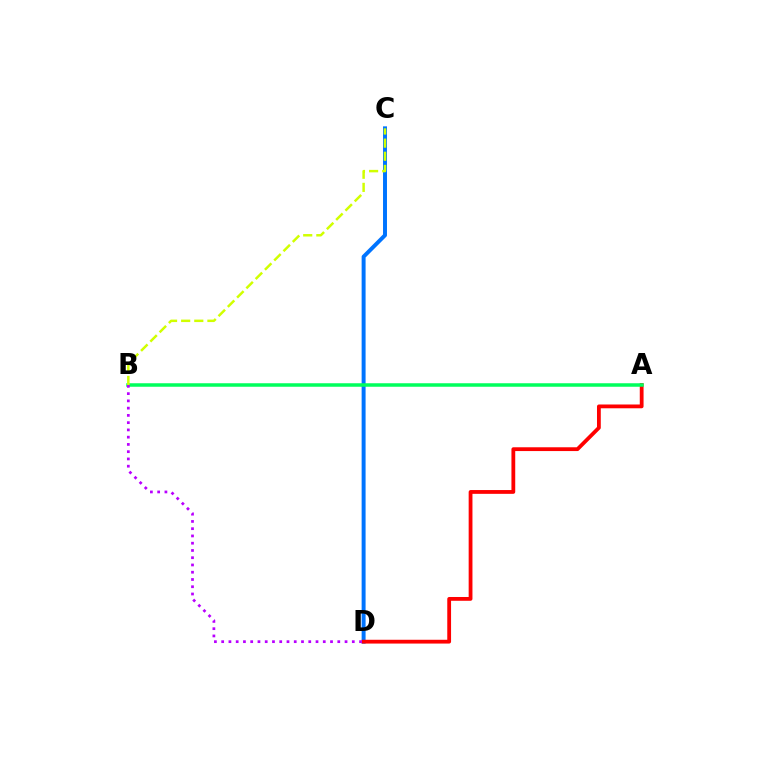{('C', 'D'): [{'color': '#0074ff', 'line_style': 'solid', 'thickness': 2.85}], ('A', 'D'): [{'color': '#ff0000', 'line_style': 'solid', 'thickness': 2.73}], ('A', 'B'): [{'color': '#00ff5c', 'line_style': 'solid', 'thickness': 2.52}], ('B', 'D'): [{'color': '#b900ff', 'line_style': 'dotted', 'thickness': 1.97}], ('B', 'C'): [{'color': '#d1ff00', 'line_style': 'dashed', 'thickness': 1.78}]}